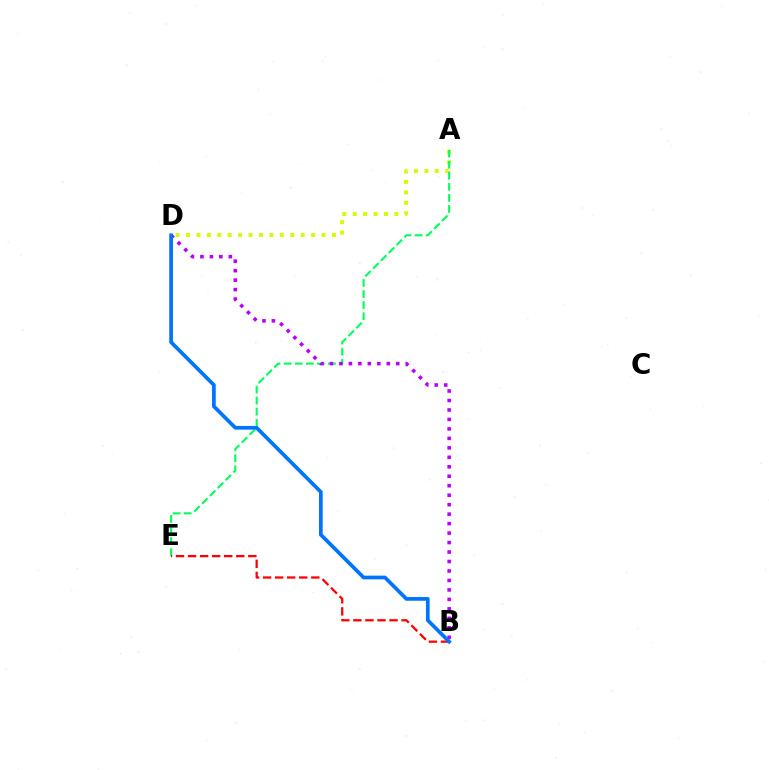{('A', 'D'): [{'color': '#d1ff00', 'line_style': 'dotted', 'thickness': 2.83}], ('A', 'E'): [{'color': '#00ff5c', 'line_style': 'dashed', 'thickness': 1.51}], ('B', 'D'): [{'color': '#b900ff', 'line_style': 'dotted', 'thickness': 2.57}, {'color': '#0074ff', 'line_style': 'solid', 'thickness': 2.67}], ('B', 'E'): [{'color': '#ff0000', 'line_style': 'dashed', 'thickness': 1.64}]}